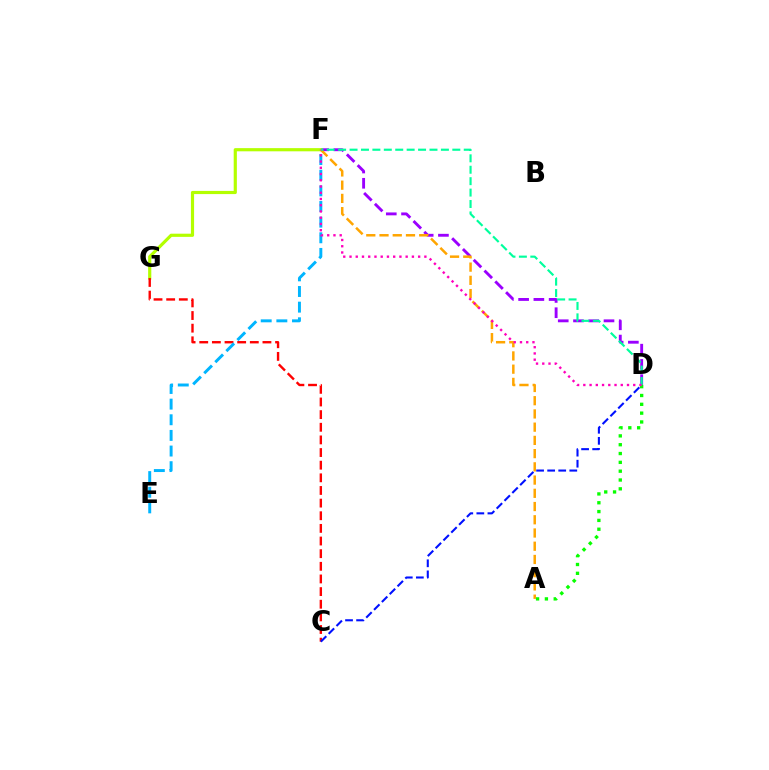{('D', 'F'): [{'color': '#9b00ff', 'line_style': 'dashed', 'thickness': 2.07}, {'color': '#00ff9d', 'line_style': 'dashed', 'thickness': 1.55}, {'color': '#ff00bd', 'line_style': 'dotted', 'thickness': 1.7}], ('A', 'D'): [{'color': '#08ff00', 'line_style': 'dotted', 'thickness': 2.4}], ('F', 'G'): [{'color': '#b3ff00', 'line_style': 'solid', 'thickness': 2.29}], ('A', 'F'): [{'color': '#ffa500', 'line_style': 'dashed', 'thickness': 1.8}], ('C', 'G'): [{'color': '#ff0000', 'line_style': 'dashed', 'thickness': 1.72}], ('E', 'F'): [{'color': '#00b5ff', 'line_style': 'dashed', 'thickness': 2.13}], ('C', 'D'): [{'color': '#0010ff', 'line_style': 'dashed', 'thickness': 1.5}]}